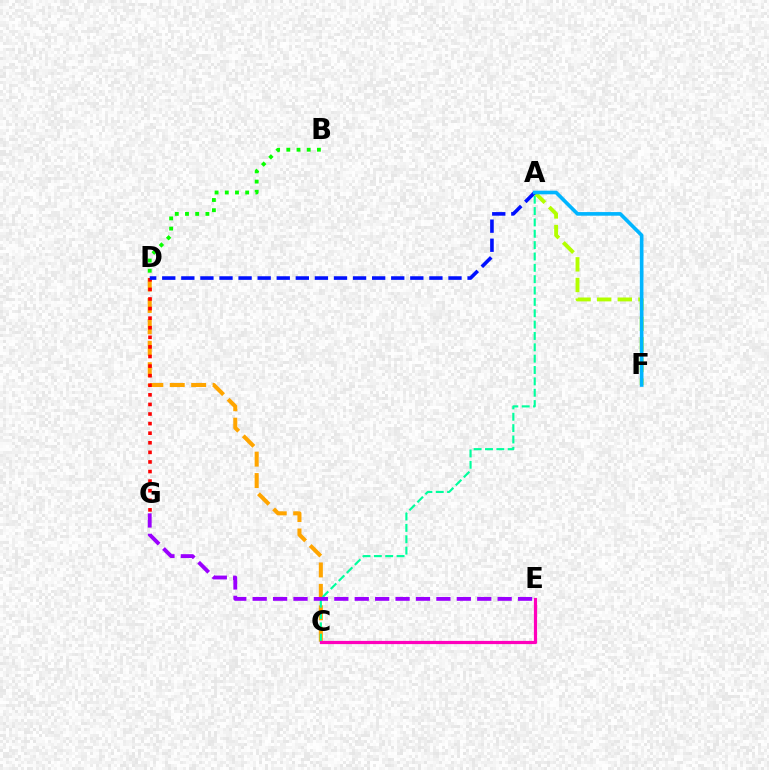{('C', 'D'): [{'color': '#ffa500', 'line_style': 'dashed', 'thickness': 2.91}], ('A', 'C'): [{'color': '#00ff9d', 'line_style': 'dashed', 'thickness': 1.54}], ('C', 'E'): [{'color': '#ff00bd', 'line_style': 'solid', 'thickness': 2.31}], ('E', 'G'): [{'color': '#9b00ff', 'line_style': 'dashed', 'thickness': 2.77}], ('D', 'G'): [{'color': '#ff0000', 'line_style': 'dotted', 'thickness': 2.6}], ('A', 'F'): [{'color': '#b3ff00', 'line_style': 'dashed', 'thickness': 2.8}, {'color': '#00b5ff', 'line_style': 'solid', 'thickness': 2.62}], ('A', 'D'): [{'color': '#0010ff', 'line_style': 'dashed', 'thickness': 2.59}], ('B', 'D'): [{'color': '#08ff00', 'line_style': 'dotted', 'thickness': 2.77}]}